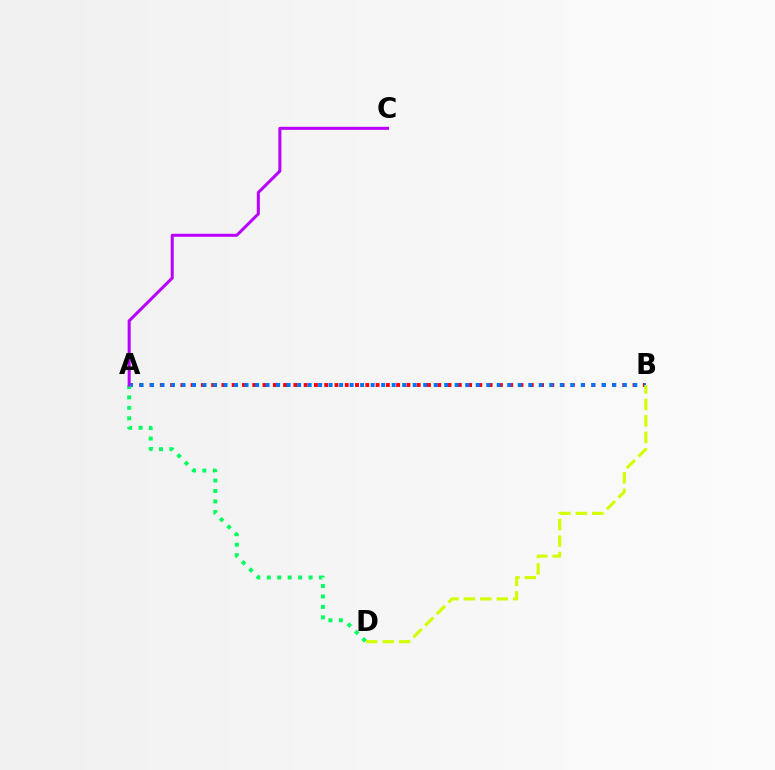{('A', 'B'): [{'color': '#ff0000', 'line_style': 'dotted', 'thickness': 2.79}, {'color': '#0074ff', 'line_style': 'dotted', 'thickness': 2.85}], ('A', 'D'): [{'color': '#00ff5c', 'line_style': 'dotted', 'thickness': 2.84}], ('B', 'D'): [{'color': '#d1ff00', 'line_style': 'dashed', 'thickness': 2.24}], ('A', 'C'): [{'color': '#b900ff', 'line_style': 'solid', 'thickness': 2.18}]}